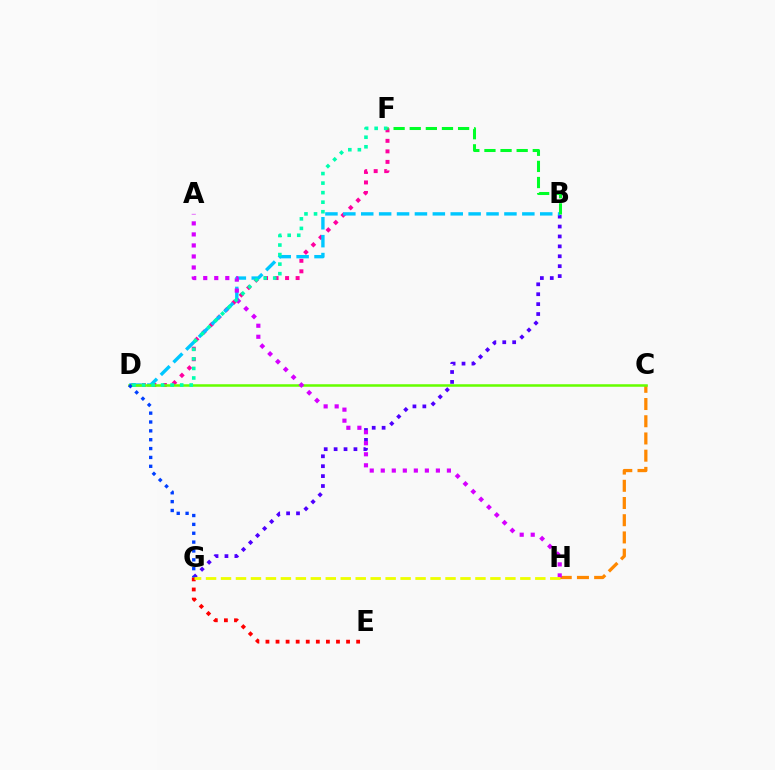{('B', 'G'): [{'color': '#4f00ff', 'line_style': 'dotted', 'thickness': 2.69}], ('D', 'F'): [{'color': '#ff00a0', 'line_style': 'dotted', 'thickness': 2.86}, {'color': '#00ffaf', 'line_style': 'dotted', 'thickness': 2.59}], ('C', 'H'): [{'color': '#ff8800', 'line_style': 'dashed', 'thickness': 2.34}], ('B', 'D'): [{'color': '#00c7ff', 'line_style': 'dashed', 'thickness': 2.43}], ('C', 'D'): [{'color': '#66ff00', 'line_style': 'solid', 'thickness': 1.82}], ('D', 'G'): [{'color': '#003fff', 'line_style': 'dotted', 'thickness': 2.41}], ('A', 'H'): [{'color': '#d600ff', 'line_style': 'dotted', 'thickness': 3.0}], ('E', 'G'): [{'color': '#ff0000', 'line_style': 'dotted', 'thickness': 2.74}], ('G', 'H'): [{'color': '#eeff00', 'line_style': 'dashed', 'thickness': 2.03}], ('B', 'F'): [{'color': '#00ff27', 'line_style': 'dashed', 'thickness': 2.19}]}